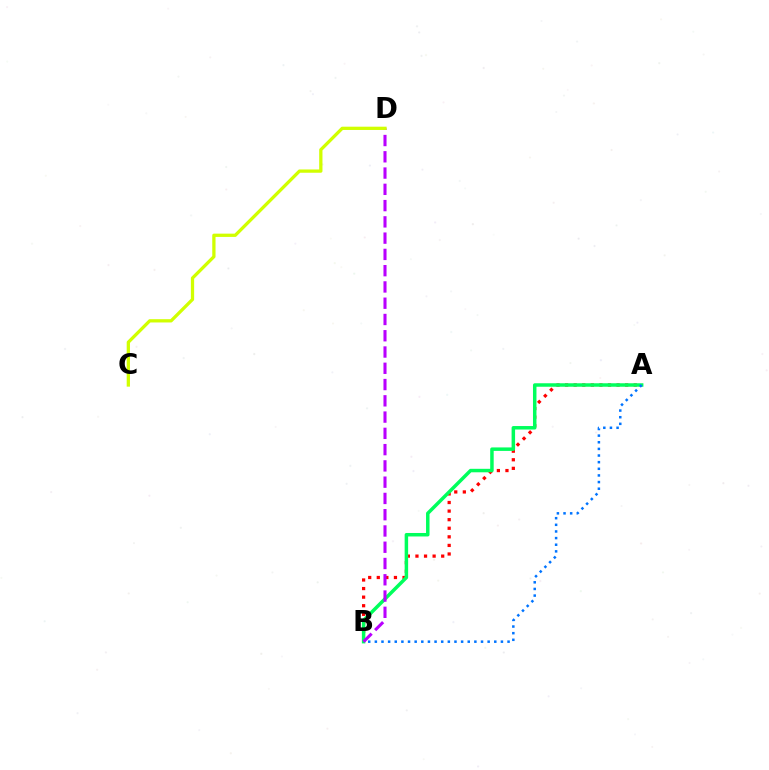{('A', 'B'): [{'color': '#ff0000', 'line_style': 'dotted', 'thickness': 2.33}, {'color': '#00ff5c', 'line_style': 'solid', 'thickness': 2.51}, {'color': '#0074ff', 'line_style': 'dotted', 'thickness': 1.8}], ('B', 'D'): [{'color': '#b900ff', 'line_style': 'dashed', 'thickness': 2.21}], ('C', 'D'): [{'color': '#d1ff00', 'line_style': 'solid', 'thickness': 2.36}]}